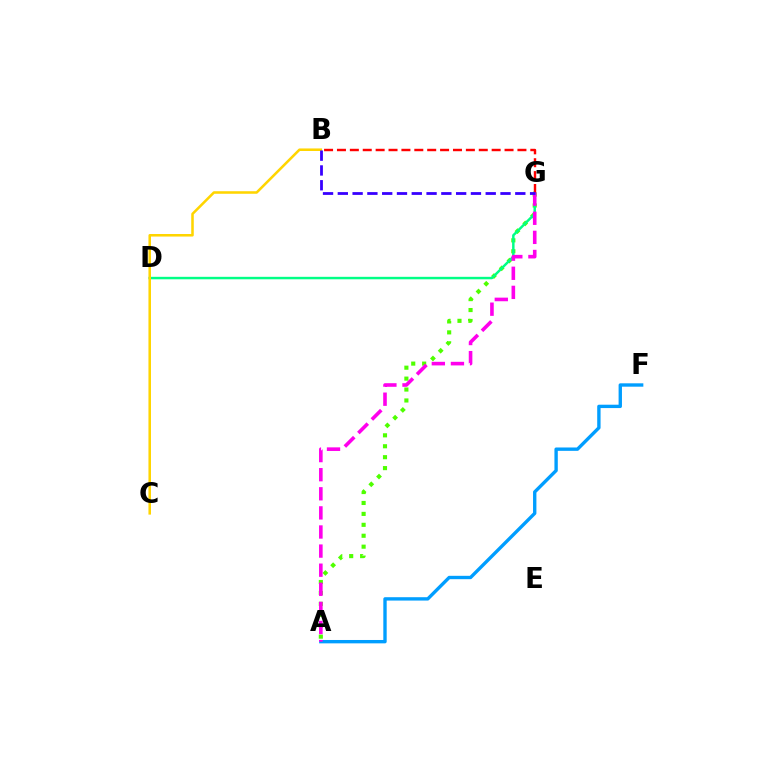{('A', 'F'): [{'color': '#009eff', 'line_style': 'solid', 'thickness': 2.42}], ('A', 'G'): [{'color': '#4fff00', 'line_style': 'dotted', 'thickness': 2.97}, {'color': '#ff00ed', 'line_style': 'dashed', 'thickness': 2.59}], ('D', 'G'): [{'color': '#00ff86', 'line_style': 'solid', 'thickness': 1.77}], ('B', 'G'): [{'color': '#ff0000', 'line_style': 'dashed', 'thickness': 1.75}, {'color': '#3700ff', 'line_style': 'dashed', 'thickness': 2.01}], ('B', 'C'): [{'color': '#ffd500', 'line_style': 'solid', 'thickness': 1.83}]}